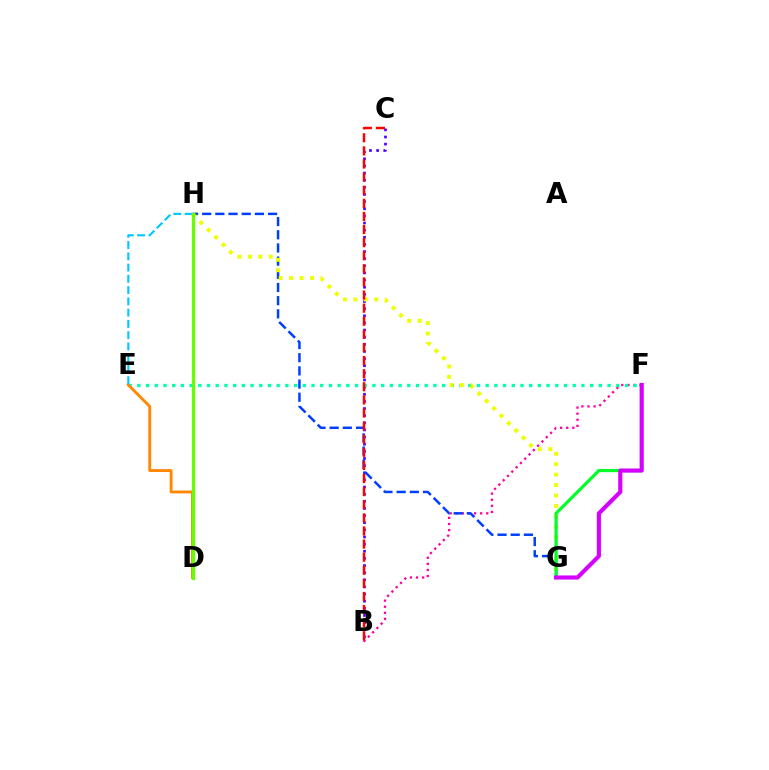{('B', 'C'): [{'color': '#4f00ff', 'line_style': 'dotted', 'thickness': 1.94}, {'color': '#ff0000', 'line_style': 'dashed', 'thickness': 1.78}], ('B', 'F'): [{'color': '#ff00a0', 'line_style': 'dotted', 'thickness': 1.66}], ('E', 'F'): [{'color': '#00ffaf', 'line_style': 'dotted', 'thickness': 2.37}], ('D', 'E'): [{'color': '#ff8800', 'line_style': 'solid', 'thickness': 2.07}], ('G', 'H'): [{'color': '#003fff', 'line_style': 'dashed', 'thickness': 1.79}, {'color': '#eeff00', 'line_style': 'dotted', 'thickness': 2.84}], ('E', 'H'): [{'color': '#00c7ff', 'line_style': 'dashed', 'thickness': 1.53}], ('D', 'H'): [{'color': '#66ff00', 'line_style': 'solid', 'thickness': 2.31}], ('F', 'G'): [{'color': '#00ff27', 'line_style': 'solid', 'thickness': 2.31}, {'color': '#d600ff', 'line_style': 'solid', 'thickness': 2.96}]}